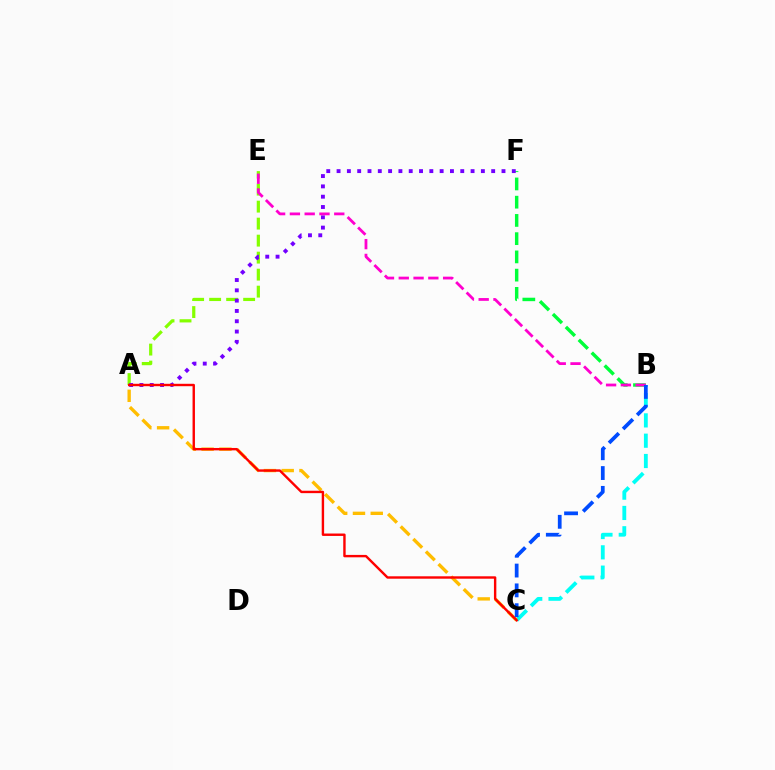{('B', 'F'): [{'color': '#00ff39', 'line_style': 'dashed', 'thickness': 2.48}], ('A', 'E'): [{'color': '#84ff00', 'line_style': 'dashed', 'thickness': 2.31}], ('B', 'C'): [{'color': '#00fff6', 'line_style': 'dashed', 'thickness': 2.76}, {'color': '#004bff', 'line_style': 'dashed', 'thickness': 2.69}], ('A', 'F'): [{'color': '#7200ff', 'line_style': 'dotted', 'thickness': 2.8}], ('A', 'C'): [{'color': '#ffbd00', 'line_style': 'dashed', 'thickness': 2.42}, {'color': '#ff0000', 'line_style': 'solid', 'thickness': 1.73}], ('B', 'E'): [{'color': '#ff00cf', 'line_style': 'dashed', 'thickness': 2.01}]}